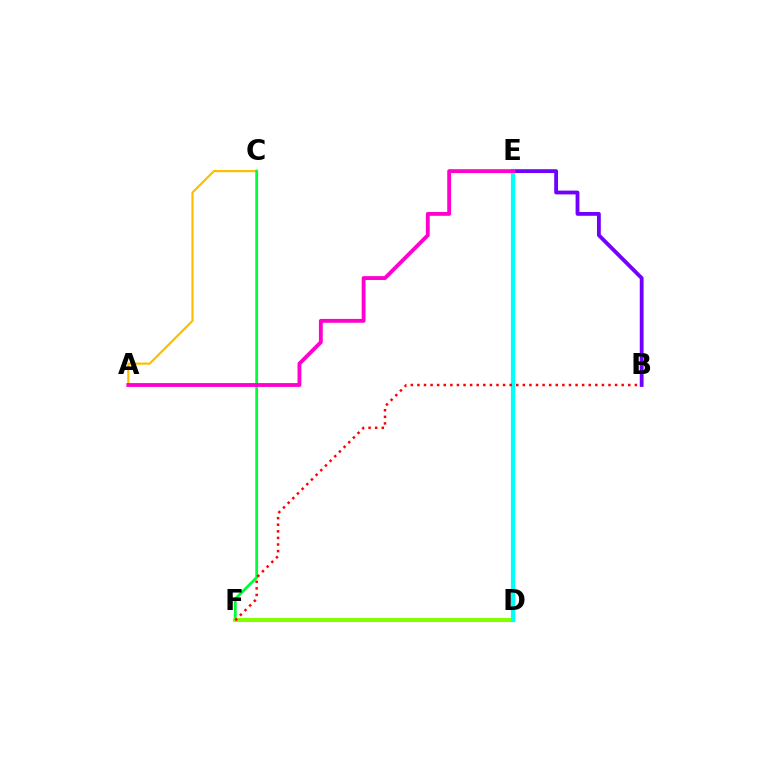{('B', 'E'): [{'color': '#7200ff', 'line_style': 'solid', 'thickness': 2.74}], ('A', 'C'): [{'color': '#ffbd00', 'line_style': 'solid', 'thickness': 1.57}], ('D', 'E'): [{'color': '#004bff', 'line_style': 'solid', 'thickness': 2.91}, {'color': '#00fff6', 'line_style': 'solid', 'thickness': 2.98}], ('C', 'F'): [{'color': '#00ff39', 'line_style': 'solid', 'thickness': 2.0}], ('D', 'F'): [{'color': '#84ff00', 'line_style': 'solid', 'thickness': 2.95}], ('B', 'F'): [{'color': '#ff0000', 'line_style': 'dotted', 'thickness': 1.79}], ('A', 'E'): [{'color': '#ff00cf', 'line_style': 'solid', 'thickness': 2.76}]}